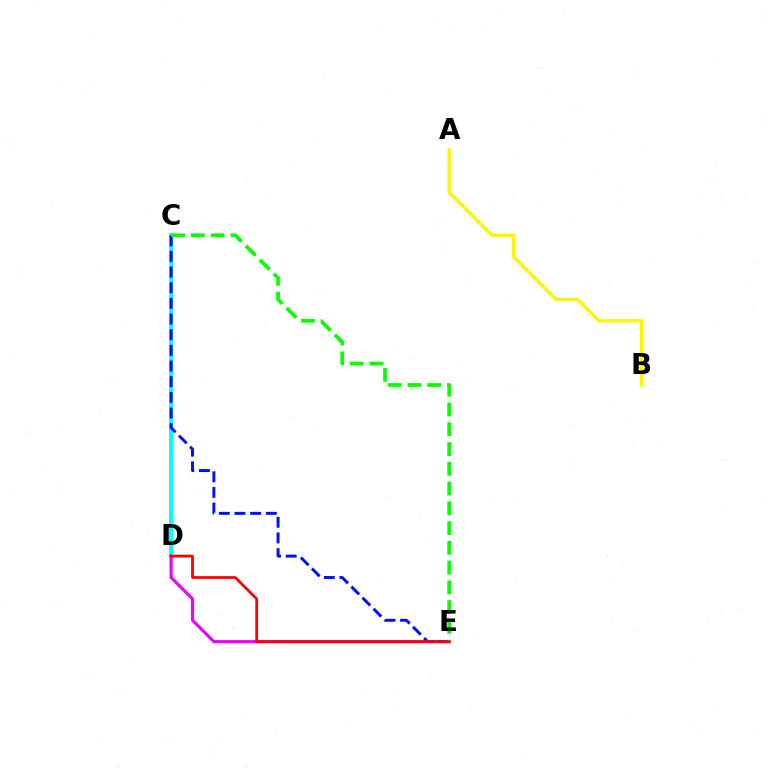{('C', 'D'): [{'color': '#00fff6', 'line_style': 'solid', 'thickness': 2.83}], ('D', 'E'): [{'color': '#ee00ff', 'line_style': 'solid', 'thickness': 2.26}, {'color': '#ff0000', 'line_style': 'solid', 'thickness': 1.99}], ('C', 'E'): [{'color': '#0010ff', 'line_style': 'dashed', 'thickness': 2.13}, {'color': '#08ff00', 'line_style': 'dashed', 'thickness': 2.68}], ('A', 'B'): [{'color': '#fcf500', 'line_style': 'solid', 'thickness': 2.4}]}